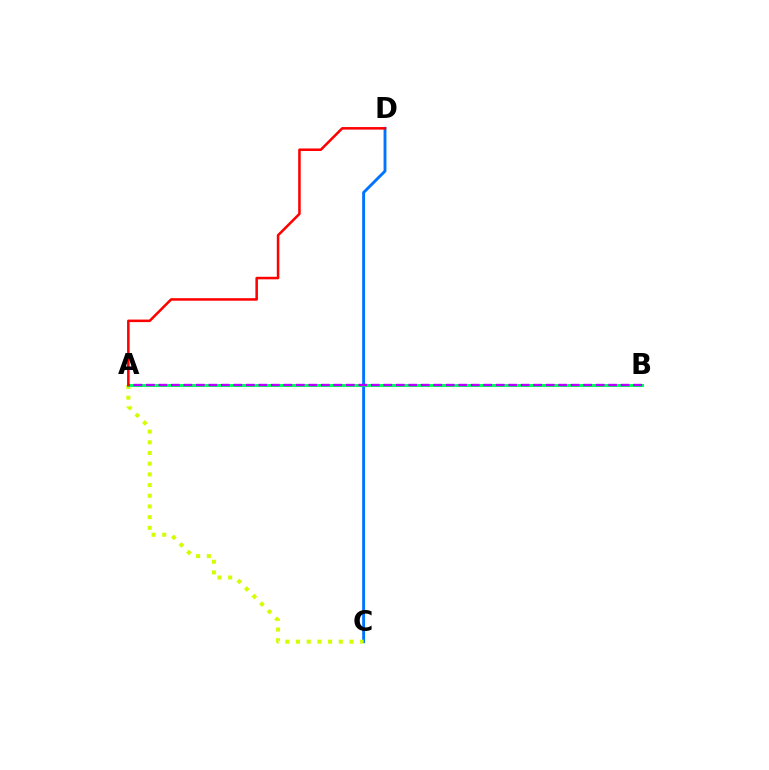{('C', 'D'): [{'color': '#0074ff', 'line_style': 'solid', 'thickness': 2.07}], ('A', 'C'): [{'color': '#d1ff00', 'line_style': 'dotted', 'thickness': 2.9}], ('A', 'B'): [{'color': '#00ff5c', 'line_style': 'solid', 'thickness': 2.18}, {'color': '#b900ff', 'line_style': 'dashed', 'thickness': 1.7}], ('A', 'D'): [{'color': '#ff0000', 'line_style': 'solid', 'thickness': 1.82}]}